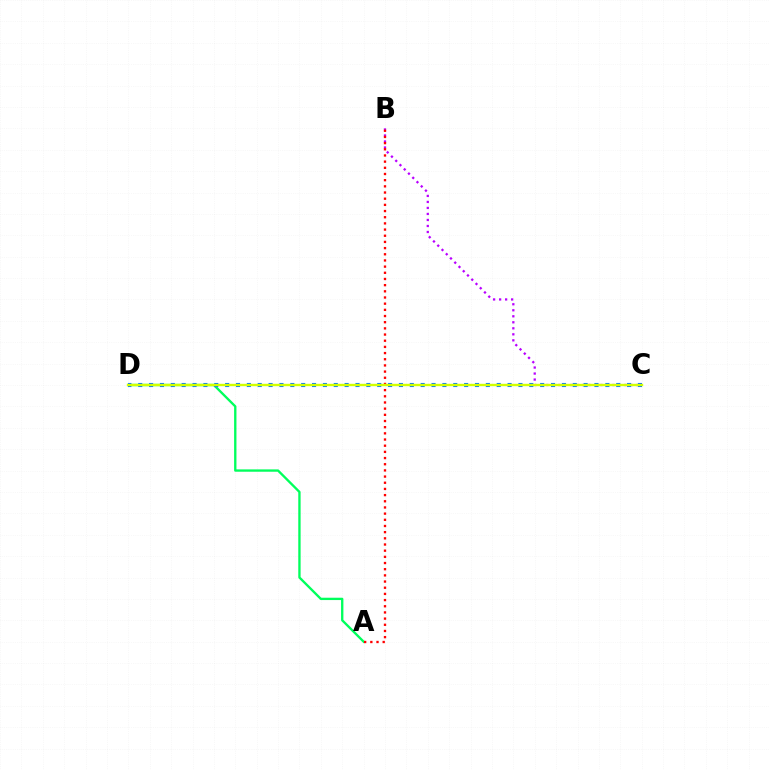{('B', 'C'): [{'color': '#b900ff', 'line_style': 'dotted', 'thickness': 1.63}], ('A', 'D'): [{'color': '#00ff5c', 'line_style': 'solid', 'thickness': 1.69}], ('A', 'B'): [{'color': '#ff0000', 'line_style': 'dotted', 'thickness': 1.68}], ('C', 'D'): [{'color': '#0074ff', 'line_style': 'dotted', 'thickness': 2.95}, {'color': '#d1ff00', 'line_style': 'solid', 'thickness': 1.72}]}